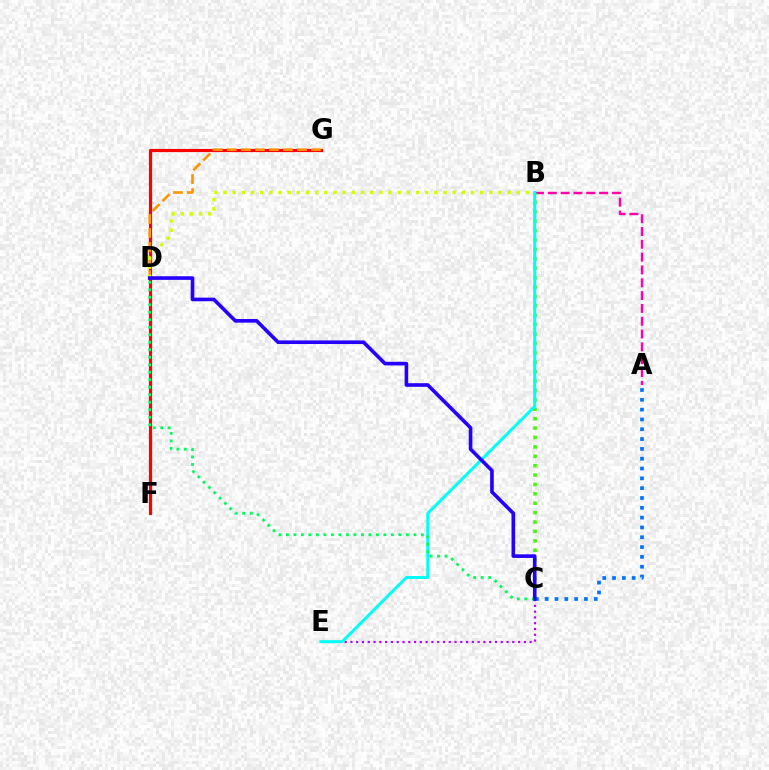{('A', 'B'): [{'color': '#ff00ac', 'line_style': 'dashed', 'thickness': 1.74}], ('C', 'E'): [{'color': '#b900ff', 'line_style': 'dotted', 'thickness': 1.57}], ('B', 'C'): [{'color': '#3dff00', 'line_style': 'dotted', 'thickness': 2.55}], ('F', 'G'): [{'color': '#ff0000', 'line_style': 'solid', 'thickness': 2.29}], ('B', 'E'): [{'color': '#00fff6', 'line_style': 'solid', 'thickness': 2.17}], ('C', 'D'): [{'color': '#00ff5c', 'line_style': 'dotted', 'thickness': 2.04}, {'color': '#2500ff', 'line_style': 'solid', 'thickness': 2.61}], ('A', 'C'): [{'color': '#0074ff', 'line_style': 'dotted', 'thickness': 2.67}], ('D', 'G'): [{'color': '#ff9400', 'line_style': 'dashed', 'thickness': 1.91}], ('B', 'D'): [{'color': '#d1ff00', 'line_style': 'dotted', 'thickness': 2.49}]}